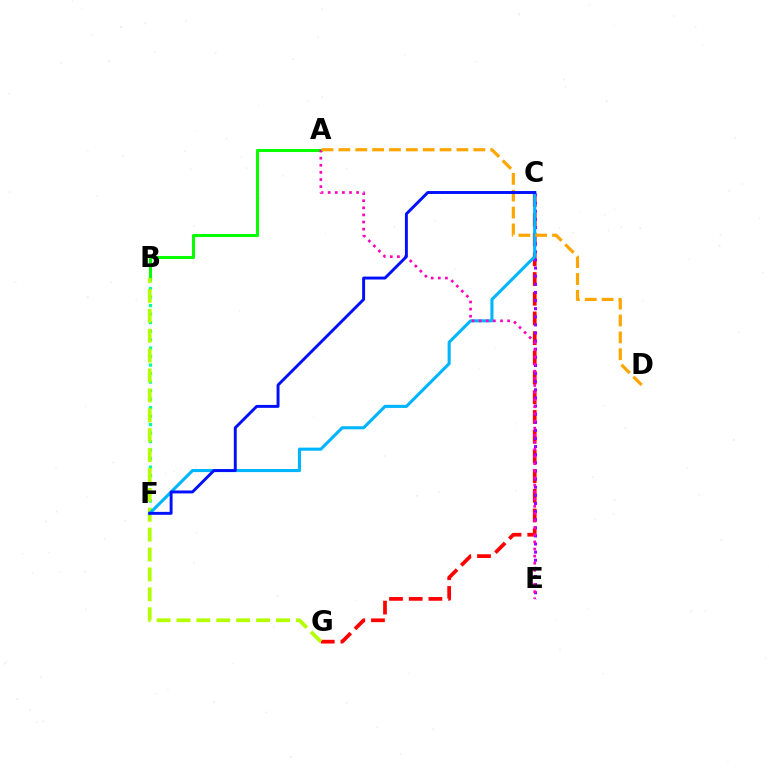{('B', 'F'): [{'color': '#00ff9d', 'line_style': 'dotted', 'thickness': 2.31}], ('C', 'G'): [{'color': '#ff0000', 'line_style': 'dashed', 'thickness': 2.68}], ('A', 'B'): [{'color': '#08ff00', 'line_style': 'solid', 'thickness': 2.19}], ('B', 'G'): [{'color': '#b3ff00', 'line_style': 'dashed', 'thickness': 2.7}], ('C', 'E'): [{'color': '#9b00ff', 'line_style': 'dotted', 'thickness': 2.21}], ('C', 'F'): [{'color': '#00b5ff', 'line_style': 'solid', 'thickness': 2.22}, {'color': '#0010ff', 'line_style': 'solid', 'thickness': 2.11}], ('A', 'E'): [{'color': '#ff00bd', 'line_style': 'dotted', 'thickness': 1.93}], ('A', 'D'): [{'color': '#ffa500', 'line_style': 'dashed', 'thickness': 2.29}]}